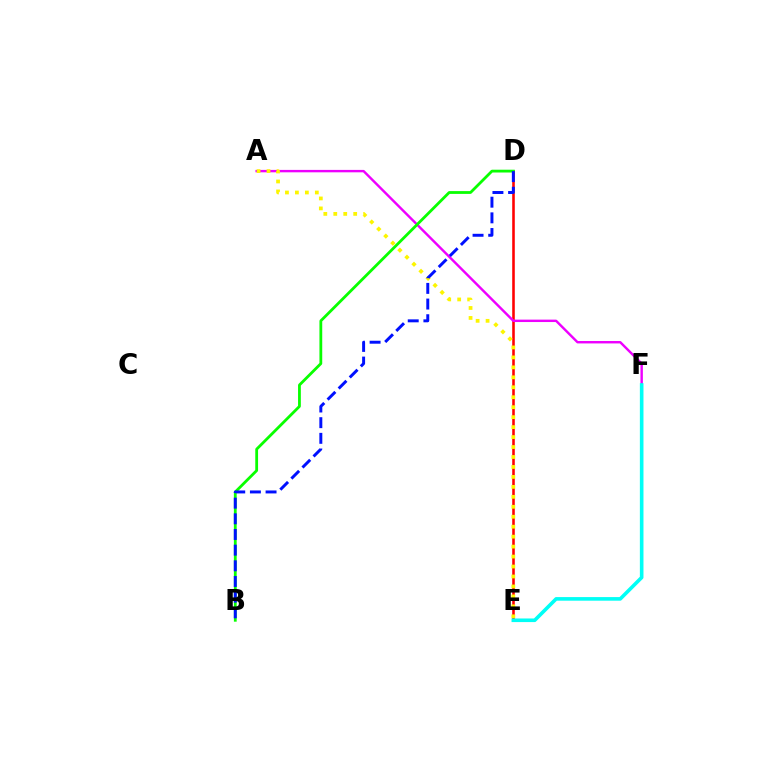{('D', 'E'): [{'color': '#ff0000', 'line_style': 'solid', 'thickness': 1.86}], ('A', 'F'): [{'color': '#ee00ff', 'line_style': 'solid', 'thickness': 1.74}], ('A', 'E'): [{'color': '#fcf500', 'line_style': 'dotted', 'thickness': 2.71}], ('B', 'D'): [{'color': '#08ff00', 'line_style': 'solid', 'thickness': 2.01}, {'color': '#0010ff', 'line_style': 'dashed', 'thickness': 2.13}], ('E', 'F'): [{'color': '#00fff6', 'line_style': 'solid', 'thickness': 2.6}]}